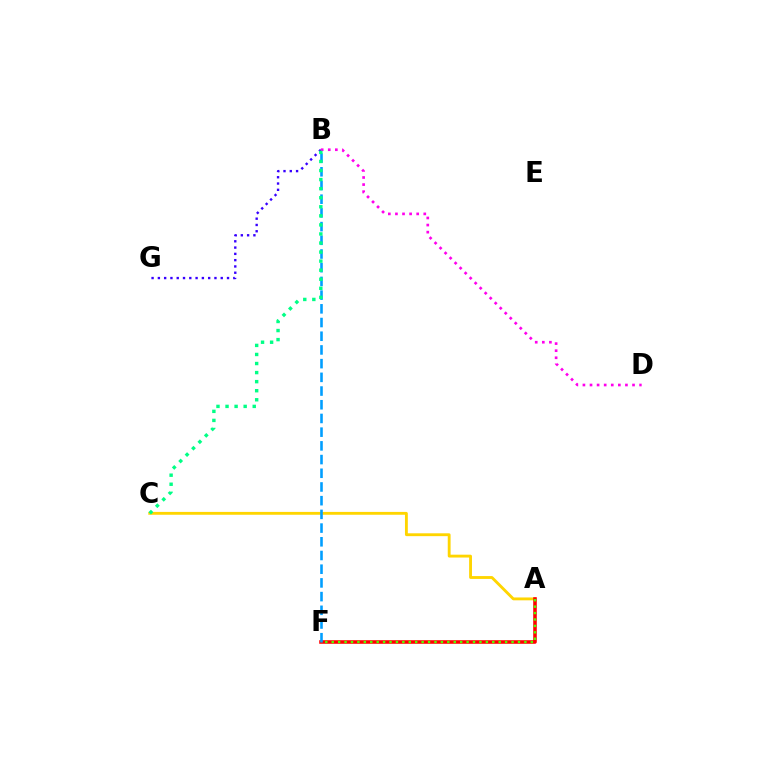{('B', 'G'): [{'color': '#3700ff', 'line_style': 'dotted', 'thickness': 1.71}], ('A', 'C'): [{'color': '#ffd500', 'line_style': 'solid', 'thickness': 2.05}], ('A', 'F'): [{'color': '#ff0000', 'line_style': 'solid', 'thickness': 2.57}, {'color': '#4fff00', 'line_style': 'dotted', 'thickness': 1.75}], ('B', 'F'): [{'color': '#009eff', 'line_style': 'dashed', 'thickness': 1.86}], ('B', 'D'): [{'color': '#ff00ed', 'line_style': 'dotted', 'thickness': 1.93}], ('B', 'C'): [{'color': '#00ff86', 'line_style': 'dotted', 'thickness': 2.46}]}